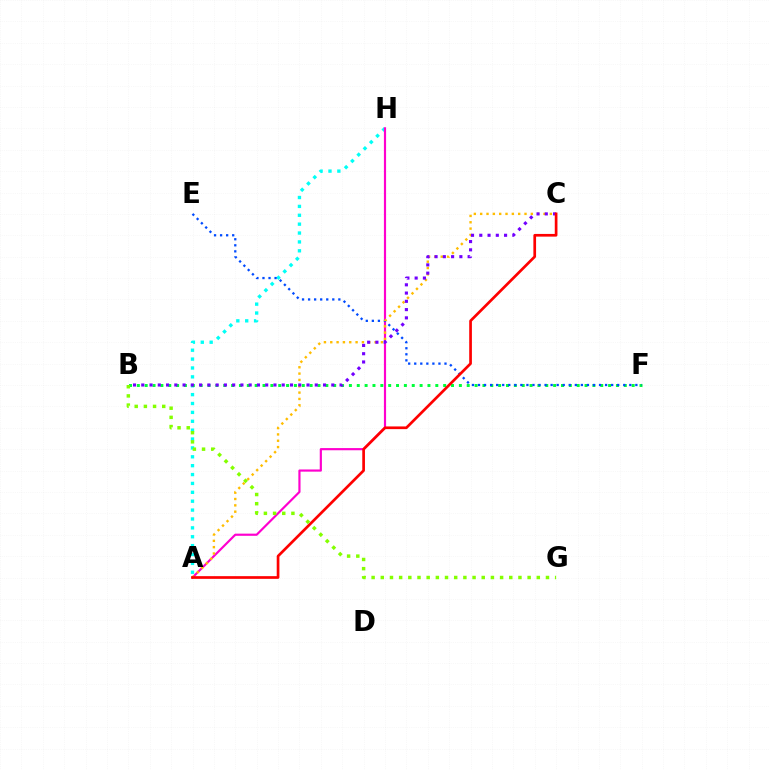{('A', 'H'): [{'color': '#00fff6', 'line_style': 'dotted', 'thickness': 2.41}, {'color': '#ff00cf', 'line_style': 'solid', 'thickness': 1.57}], ('B', 'F'): [{'color': '#00ff39', 'line_style': 'dotted', 'thickness': 2.13}], ('E', 'F'): [{'color': '#004bff', 'line_style': 'dotted', 'thickness': 1.64}], ('A', 'C'): [{'color': '#ffbd00', 'line_style': 'dotted', 'thickness': 1.72}, {'color': '#ff0000', 'line_style': 'solid', 'thickness': 1.94}], ('B', 'C'): [{'color': '#7200ff', 'line_style': 'dotted', 'thickness': 2.24}], ('B', 'G'): [{'color': '#84ff00', 'line_style': 'dotted', 'thickness': 2.49}]}